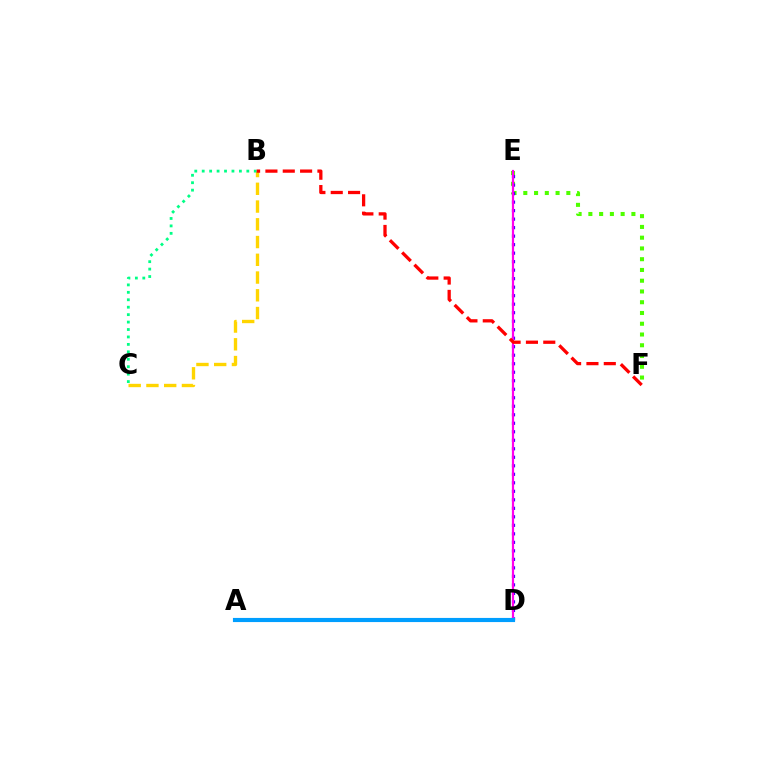{('E', 'F'): [{'color': '#4fff00', 'line_style': 'dotted', 'thickness': 2.92}], ('D', 'E'): [{'color': '#3700ff', 'line_style': 'dotted', 'thickness': 2.31}, {'color': '#ff00ed', 'line_style': 'solid', 'thickness': 1.59}], ('B', 'C'): [{'color': '#ffd500', 'line_style': 'dashed', 'thickness': 2.41}, {'color': '#00ff86', 'line_style': 'dotted', 'thickness': 2.02}], ('A', 'D'): [{'color': '#009eff', 'line_style': 'solid', 'thickness': 2.98}], ('B', 'F'): [{'color': '#ff0000', 'line_style': 'dashed', 'thickness': 2.36}]}